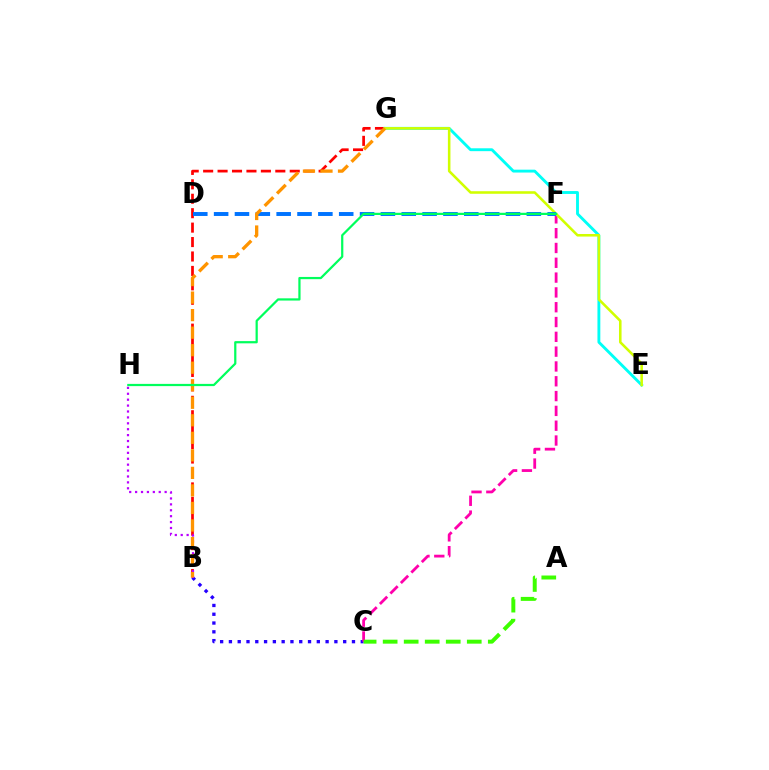{('B', 'C'): [{'color': '#2500ff', 'line_style': 'dotted', 'thickness': 2.39}], ('B', 'G'): [{'color': '#ff0000', 'line_style': 'dashed', 'thickness': 1.96}, {'color': '#ff9400', 'line_style': 'dashed', 'thickness': 2.38}], ('E', 'G'): [{'color': '#00fff6', 'line_style': 'solid', 'thickness': 2.07}, {'color': '#d1ff00', 'line_style': 'solid', 'thickness': 1.84}], ('C', 'F'): [{'color': '#ff00ac', 'line_style': 'dashed', 'thickness': 2.01}], ('D', 'F'): [{'color': '#0074ff', 'line_style': 'dashed', 'thickness': 2.83}], ('A', 'C'): [{'color': '#3dff00', 'line_style': 'dashed', 'thickness': 2.86}], ('B', 'H'): [{'color': '#b900ff', 'line_style': 'dotted', 'thickness': 1.6}], ('F', 'H'): [{'color': '#00ff5c', 'line_style': 'solid', 'thickness': 1.6}]}